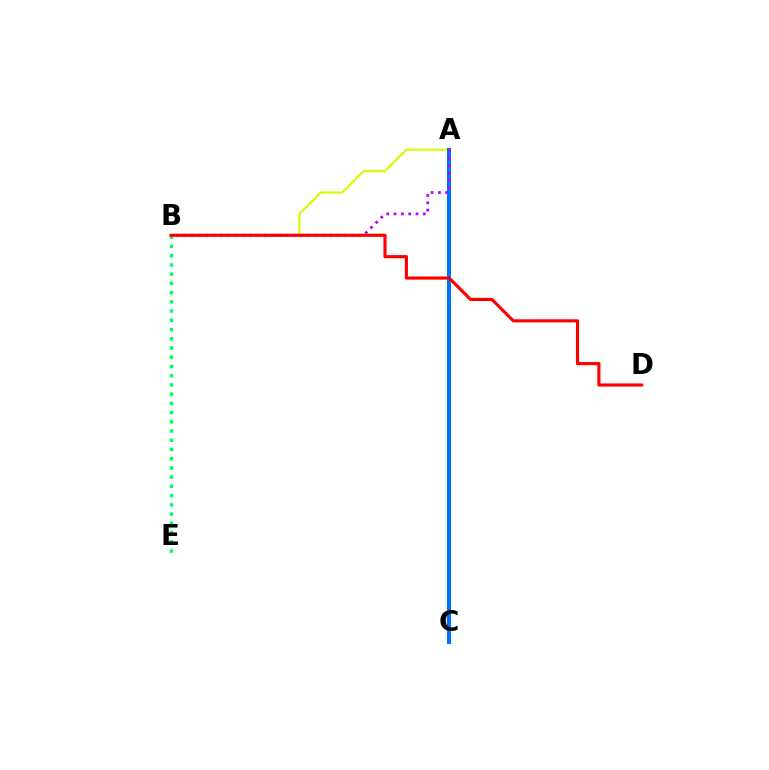{('B', 'E'): [{'color': '#00ff5c', 'line_style': 'dotted', 'thickness': 2.51}], ('A', 'B'): [{'color': '#d1ff00', 'line_style': 'solid', 'thickness': 1.55}, {'color': '#b900ff', 'line_style': 'dotted', 'thickness': 1.99}], ('A', 'C'): [{'color': '#0074ff', 'line_style': 'solid', 'thickness': 2.94}], ('B', 'D'): [{'color': '#ff0000', 'line_style': 'solid', 'thickness': 2.26}]}